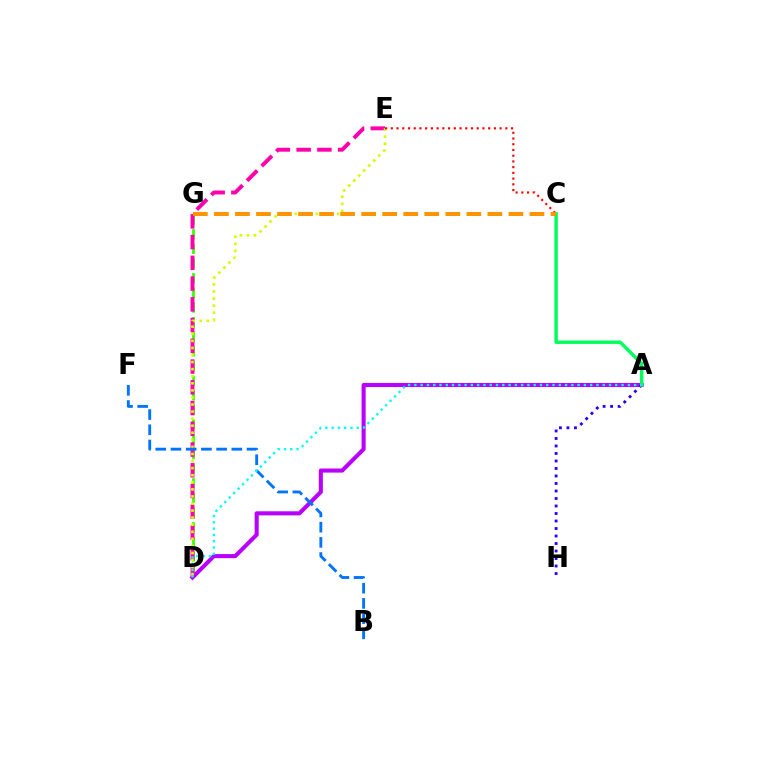{('D', 'G'): [{'color': '#3dff00', 'line_style': 'dashed', 'thickness': 1.99}], ('D', 'E'): [{'color': '#ff00ac', 'line_style': 'dashed', 'thickness': 2.82}, {'color': '#d1ff00', 'line_style': 'dotted', 'thickness': 1.92}], ('A', 'D'): [{'color': '#b900ff', 'line_style': 'solid', 'thickness': 2.93}, {'color': '#00fff6', 'line_style': 'dotted', 'thickness': 1.71}], ('A', 'H'): [{'color': '#2500ff', 'line_style': 'dotted', 'thickness': 2.04}], ('C', 'E'): [{'color': '#ff0000', 'line_style': 'dotted', 'thickness': 1.56}], ('B', 'F'): [{'color': '#0074ff', 'line_style': 'dashed', 'thickness': 2.07}], ('A', 'C'): [{'color': '#00ff5c', 'line_style': 'solid', 'thickness': 2.45}], ('C', 'G'): [{'color': '#ff9400', 'line_style': 'dashed', 'thickness': 2.86}]}